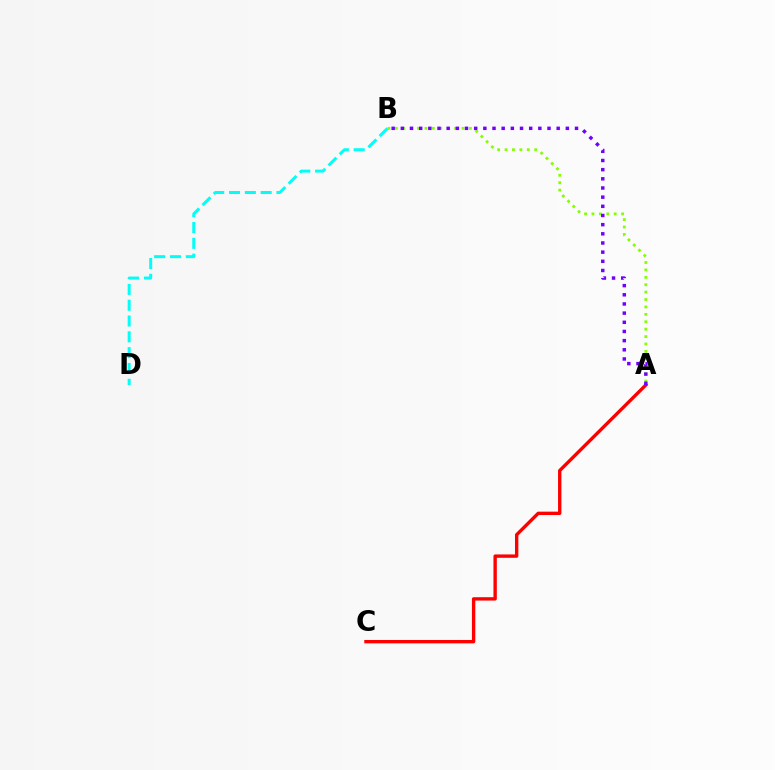{('A', 'C'): [{'color': '#ff0000', 'line_style': 'solid', 'thickness': 2.42}], ('A', 'B'): [{'color': '#84ff00', 'line_style': 'dotted', 'thickness': 2.01}, {'color': '#7200ff', 'line_style': 'dotted', 'thickness': 2.49}], ('B', 'D'): [{'color': '#00fff6', 'line_style': 'dashed', 'thickness': 2.15}]}